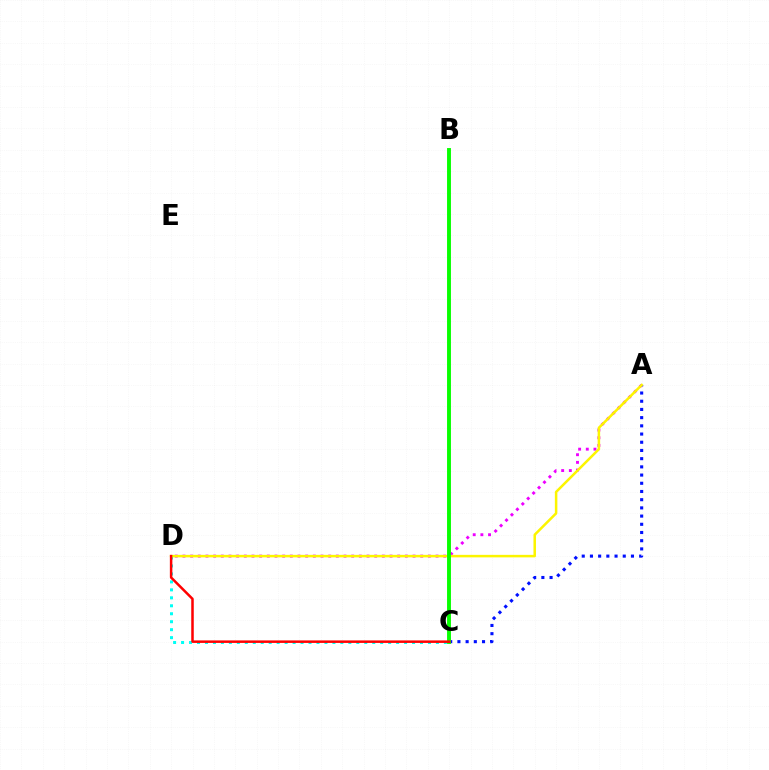{('C', 'D'): [{'color': '#00fff6', 'line_style': 'dotted', 'thickness': 2.16}, {'color': '#ff0000', 'line_style': 'solid', 'thickness': 1.8}], ('A', 'D'): [{'color': '#ee00ff', 'line_style': 'dotted', 'thickness': 2.08}, {'color': '#fcf500', 'line_style': 'solid', 'thickness': 1.81}], ('A', 'C'): [{'color': '#0010ff', 'line_style': 'dotted', 'thickness': 2.23}], ('B', 'C'): [{'color': '#08ff00', 'line_style': 'solid', 'thickness': 2.81}]}